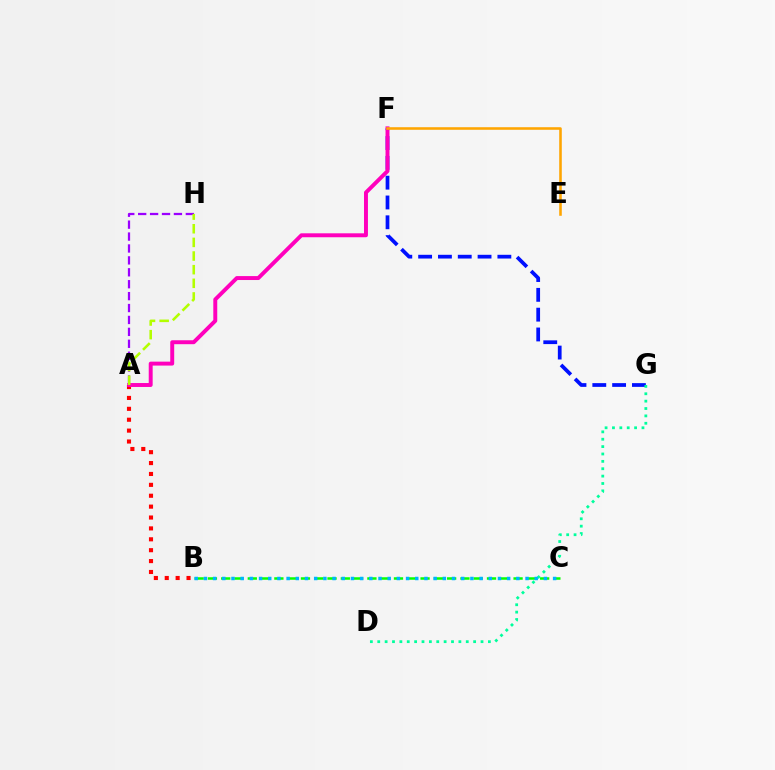{('A', 'B'): [{'color': '#ff0000', 'line_style': 'dotted', 'thickness': 2.96}], ('F', 'G'): [{'color': '#0010ff', 'line_style': 'dashed', 'thickness': 2.69}], ('A', 'H'): [{'color': '#9b00ff', 'line_style': 'dashed', 'thickness': 1.62}, {'color': '#b3ff00', 'line_style': 'dashed', 'thickness': 1.85}], ('B', 'C'): [{'color': '#08ff00', 'line_style': 'dashed', 'thickness': 1.81}, {'color': '#00b5ff', 'line_style': 'dotted', 'thickness': 2.5}], ('A', 'F'): [{'color': '#ff00bd', 'line_style': 'solid', 'thickness': 2.83}], ('D', 'G'): [{'color': '#00ff9d', 'line_style': 'dotted', 'thickness': 2.0}], ('E', 'F'): [{'color': '#ffa500', 'line_style': 'solid', 'thickness': 1.85}]}